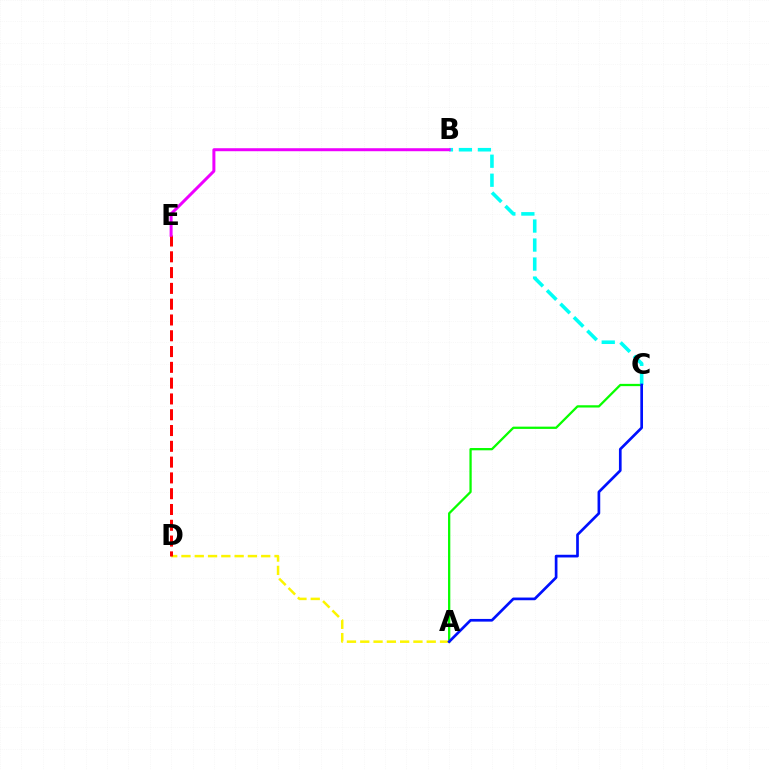{('A', 'C'): [{'color': '#08ff00', 'line_style': 'solid', 'thickness': 1.64}, {'color': '#0010ff', 'line_style': 'solid', 'thickness': 1.94}], ('B', 'C'): [{'color': '#00fff6', 'line_style': 'dashed', 'thickness': 2.58}], ('A', 'D'): [{'color': '#fcf500', 'line_style': 'dashed', 'thickness': 1.81}], ('D', 'E'): [{'color': '#ff0000', 'line_style': 'dashed', 'thickness': 2.15}], ('B', 'E'): [{'color': '#ee00ff', 'line_style': 'solid', 'thickness': 2.16}]}